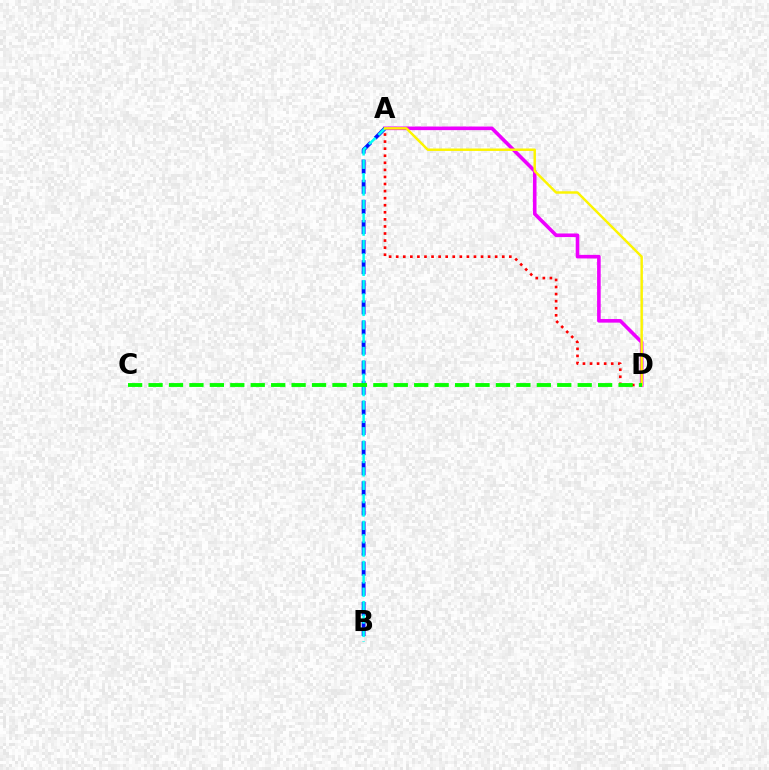{('A', 'D'): [{'color': '#ee00ff', 'line_style': 'solid', 'thickness': 2.59}, {'color': '#ff0000', 'line_style': 'dotted', 'thickness': 1.92}, {'color': '#fcf500', 'line_style': 'solid', 'thickness': 1.76}], ('A', 'B'): [{'color': '#0010ff', 'line_style': 'dashed', 'thickness': 2.73}, {'color': '#00fff6', 'line_style': 'dashed', 'thickness': 1.82}], ('C', 'D'): [{'color': '#08ff00', 'line_style': 'dashed', 'thickness': 2.78}]}